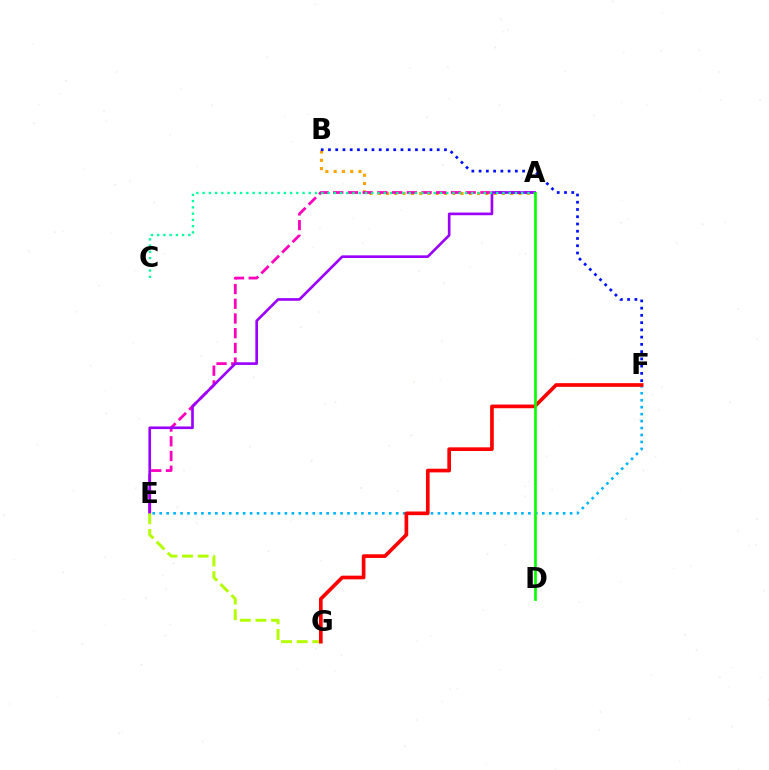{('A', 'B'): [{'color': '#ffa500', 'line_style': 'dotted', 'thickness': 2.25}], ('A', 'E'): [{'color': '#ff00bd', 'line_style': 'dashed', 'thickness': 2.0}, {'color': '#9b00ff', 'line_style': 'solid', 'thickness': 1.91}], ('E', 'F'): [{'color': '#00b5ff', 'line_style': 'dotted', 'thickness': 1.89}], ('A', 'C'): [{'color': '#00ff9d', 'line_style': 'dotted', 'thickness': 1.7}], ('B', 'F'): [{'color': '#0010ff', 'line_style': 'dotted', 'thickness': 1.97}], ('E', 'G'): [{'color': '#b3ff00', 'line_style': 'dashed', 'thickness': 2.12}], ('F', 'G'): [{'color': '#ff0000', 'line_style': 'solid', 'thickness': 2.64}], ('A', 'D'): [{'color': '#08ff00', 'line_style': 'solid', 'thickness': 1.93}]}